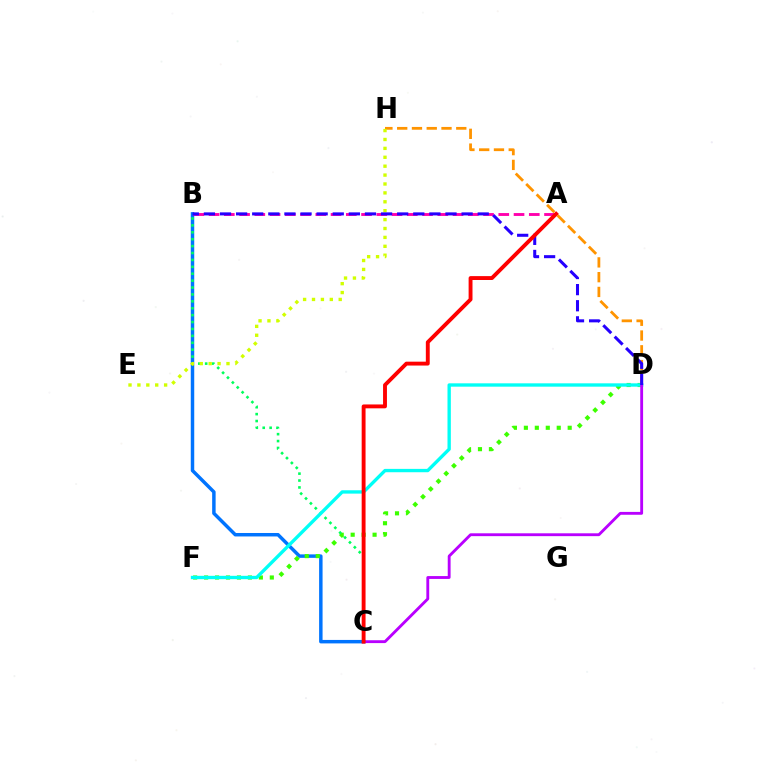{('D', 'H'): [{'color': '#ff9400', 'line_style': 'dashed', 'thickness': 2.01}], ('B', 'C'): [{'color': '#0074ff', 'line_style': 'solid', 'thickness': 2.5}, {'color': '#00ff5c', 'line_style': 'dotted', 'thickness': 1.88}], ('D', 'F'): [{'color': '#3dff00', 'line_style': 'dotted', 'thickness': 2.98}, {'color': '#00fff6', 'line_style': 'solid', 'thickness': 2.41}], ('A', 'B'): [{'color': '#ff00ac', 'line_style': 'dashed', 'thickness': 2.07}], ('E', 'H'): [{'color': '#d1ff00', 'line_style': 'dotted', 'thickness': 2.42}], ('C', 'D'): [{'color': '#b900ff', 'line_style': 'solid', 'thickness': 2.05}], ('B', 'D'): [{'color': '#2500ff', 'line_style': 'dashed', 'thickness': 2.19}], ('A', 'C'): [{'color': '#ff0000', 'line_style': 'solid', 'thickness': 2.8}]}